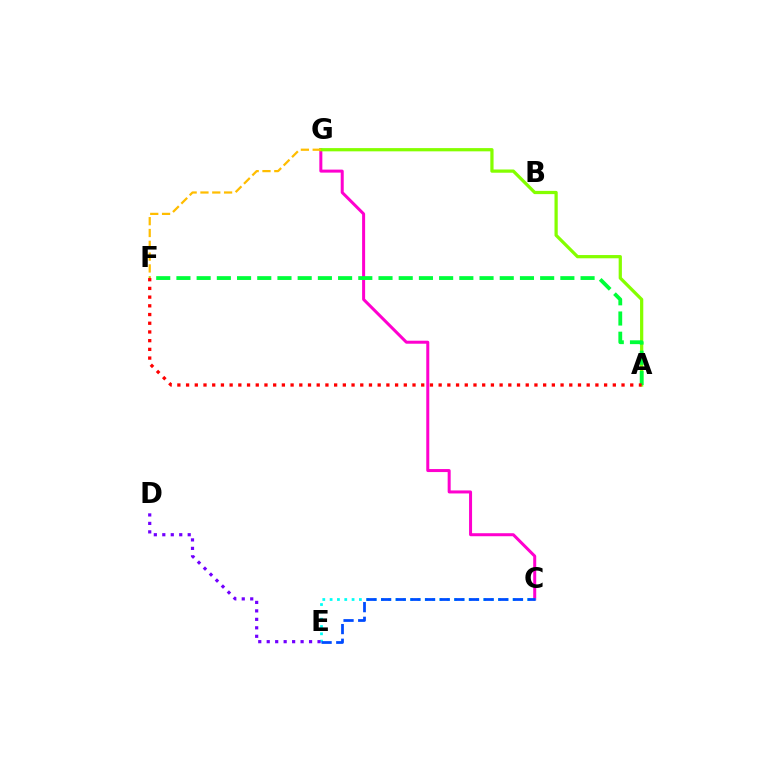{('C', 'G'): [{'color': '#ff00cf', 'line_style': 'solid', 'thickness': 2.17}], ('A', 'G'): [{'color': '#84ff00', 'line_style': 'solid', 'thickness': 2.33}], ('F', 'G'): [{'color': '#ffbd00', 'line_style': 'dashed', 'thickness': 1.61}], ('C', 'E'): [{'color': '#00fff6', 'line_style': 'dotted', 'thickness': 1.99}, {'color': '#004bff', 'line_style': 'dashed', 'thickness': 1.99}], ('A', 'F'): [{'color': '#00ff39', 'line_style': 'dashed', 'thickness': 2.75}, {'color': '#ff0000', 'line_style': 'dotted', 'thickness': 2.37}], ('D', 'E'): [{'color': '#7200ff', 'line_style': 'dotted', 'thickness': 2.3}]}